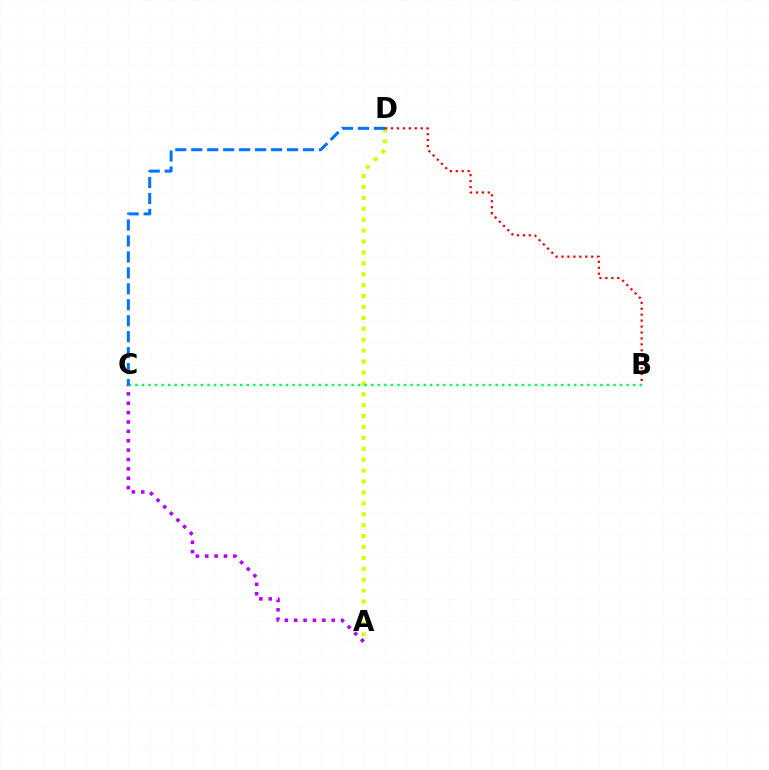{('A', 'C'): [{'color': '#b900ff', 'line_style': 'dotted', 'thickness': 2.55}], ('A', 'D'): [{'color': '#d1ff00', 'line_style': 'dotted', 'thickness': 2.96}], ('B', 'D'): [{'color': '#ff0000', 'line_style': 'dotted', 'thickness': 1.61}], ('B', 'C'): [{'color': '#00ff5c', 'line_style': 'dotted', 'thickness': 1.78}], ('C', 'D'): [{'color': '#0074ff', 'line_style': 'dashed', 'thickness': 2.17}]}